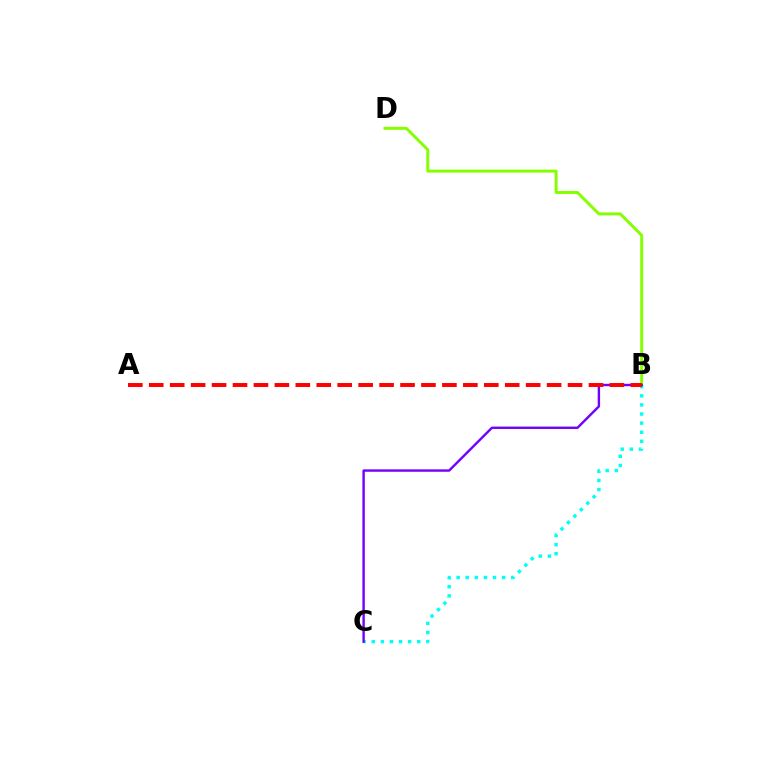{('B', 'D'): [{'color': '#84ff00', 'line_style': 'solid', 'thickness': 2.13}], ('B', 'C'): [{'color': '#00fff6', 'line_style': 'dotted', 'thickness': 2.47}, {'color': '#7200ff', 'line_style': 'solid', 'thickness': 1.73}], ('A', 'B'): [{'color': '#ff0000', 'line_style': 'dashed', 'thickness': 2.84}]}